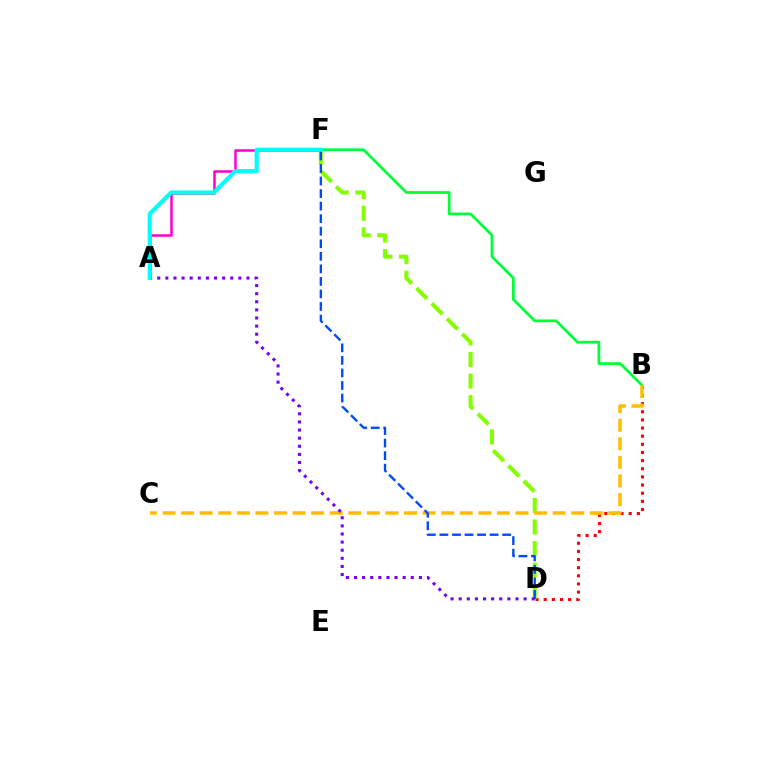{('B', 'D'): [{'color': '#ff0000', 'line_style': 'dotted', 'thickness': 2.21}], ('D', 'F'): [{'color': '#84ff00', 'line_style': 'dashed', 'thickness': 2.93}, {'color': '#004bff', 'line_style': 'dashed', 'thickness': 1.7}], ('A', 'F'): [{'color': '#ff00cf', 'line_style': 'solid', 'thickness': 1.81}, {'color': '#00fff6', 'line_style': 'solid', 'thickness': 2.97}], ('B', 'F'): [{'color': '#00ff39', 'line_style': 'solid', 'thickness': 1.97}], ('B', 'C'): [{'color': '#ffbd00', 'line_style': 'dashed', 'thickness': 2.52}], ('A', 'D'): [{'color': '#7200ff', 'line_style': 'dotted', 'thickness': 2.2}]}